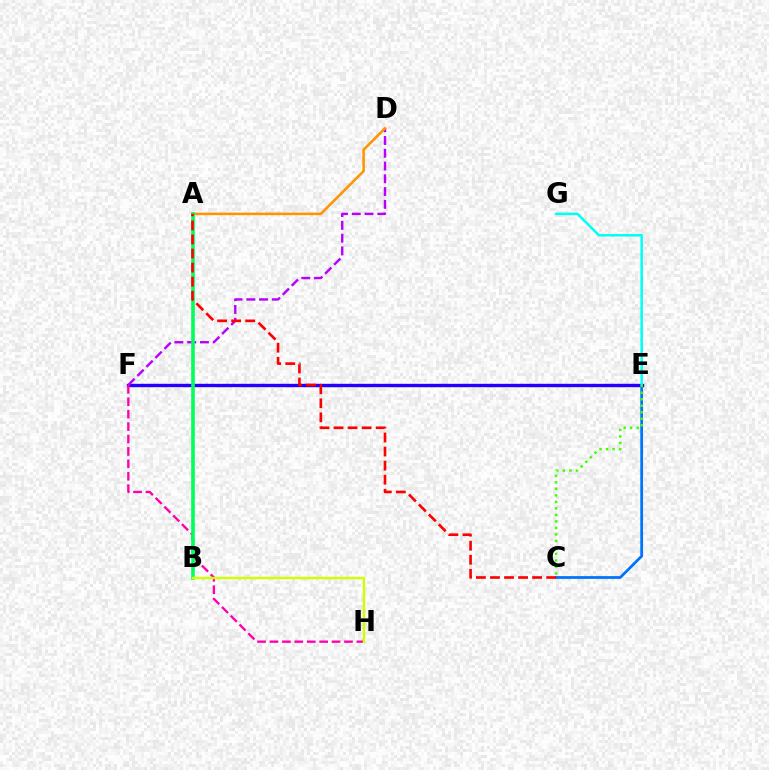{('C', 'E'): [{'color': '#0074ff', 'line_style': 'solid', 'thickness': 2.0}, {'color': '#3dff00', 'line_style': 'dotted', 'thickness': 1.77}], ('E', 'F'): [{'color': '#2500ff', 'line_style': 'solid', 'thickness': 2.42}], ('E', 'G'): [{'color': '#00fff6', 'line_style': 'solid', 'thickness': 1.8}], ('D', 'F'): [{'color': '#b900ff', 'line_style': 'dashed', 'thickness': 1.73}], ('F', 'H'): [{'color': '#ff00ac', 'line_style': 'dashed', 'thickness': 1.69}], ('A', 'D'): [{'color': '#ff9400', 'line_style': 'solid', 'thickness': 1.84}], ('A', 'B'): [{'color': '#00ff5c', 'line_style': 'solid', 'thickness': 2.6}], ('B', 'H'): [{'color': '#d1ff00', 'line_style': 'solid', 'thickness': 1.74}], ('A', 'C'): [{'color': '#ff0000', 'line_style': 'dashed', 'thickness': 1.91}]}